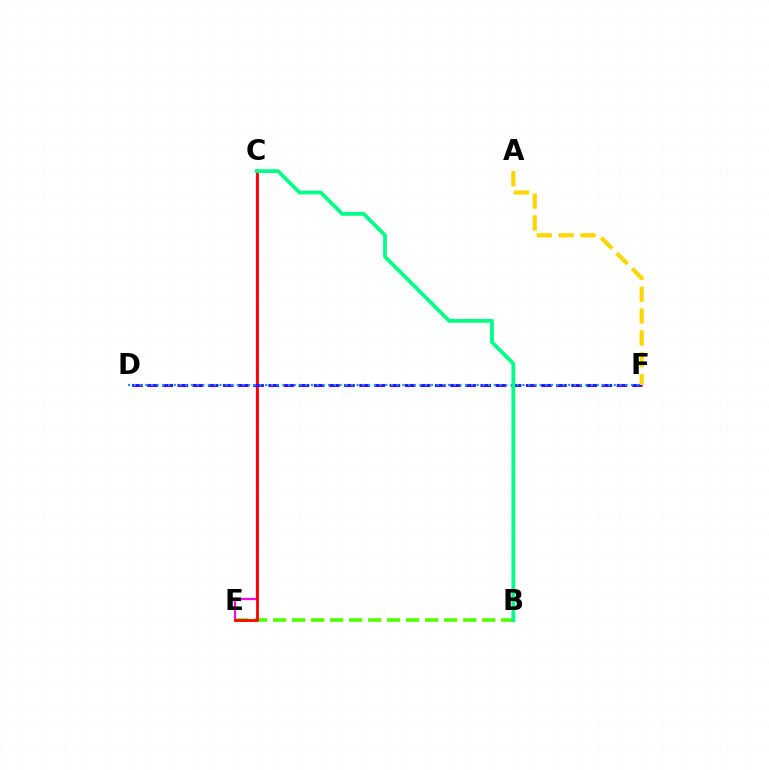{('B', 'E'): [{'color': '#4fff00', 'line_style': 'dashed', 'thickness': 2.58}], ('C', 'E'): [{'color': '#ff00ed', 'line_style': 'solid', 'thickness': 1.59}, {'color': '#ff0000', 'line_style': 'solid', 'thickness': 2.01}], ('D', 'F'): [{'color': '#3700ff', 'line_style': 'dashed', 'thickness': 2.06}, {'color': '#009eff', 'line_style': 'dotted', 'thickness': 1.55}], ('A', 'F'): [{'color': '#ffd500', 'line_style': 'dashed', 'thickness': 2.97}], ('B', 'C'): [{'color': '#00ff86', 'line_style': 'solid', 'thickness': 2.72}]}